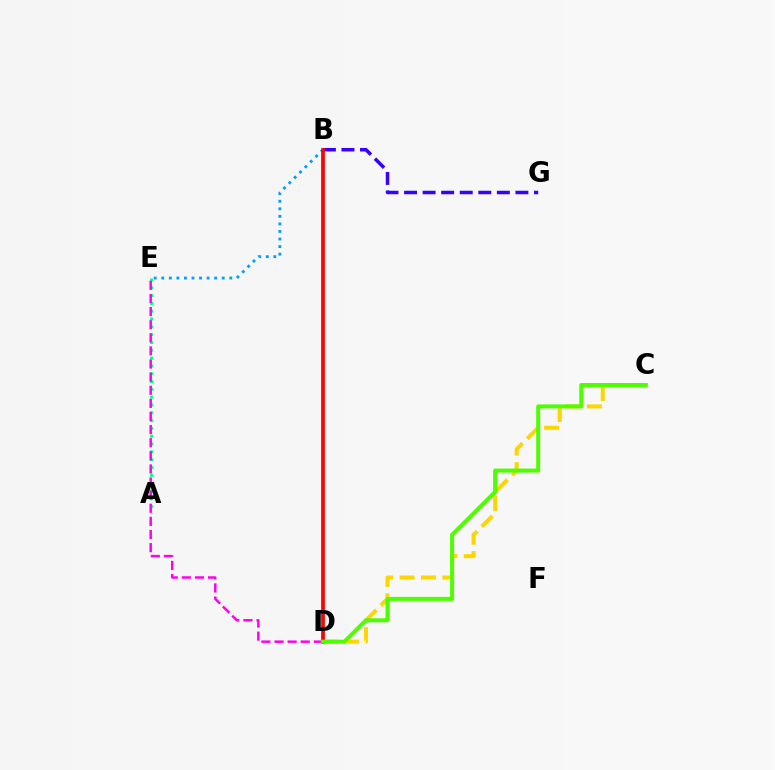{('A', 'E'): [{'color': '#00ff86', 'line_style': 'dotted', 'thickness': 2.12}], ('B', 'E'): [{'color': '#009eff', 'line_style': 'dotted', 'thickness': 2.05}], ('B', 'G'): [{'color': '#3700ff', 'line_style': 'dashed', 'thickness': 2.52}], ('C', 'D'): [{'color': '#ffd500', 'line_style': 'dashed', 'thickness': 2.9}, {'color': '#4fff00', 'line_style': 'solid', 'thickness': 2.89}], ('D', 'E'): [{'color': '#ff00ed', 'line_style': 'dashed', 'thickness': 1.78}], ('B', 'D'): [{'color': '#ff0000', 'line_style': 'solid', 'thickness': 2.67}]}